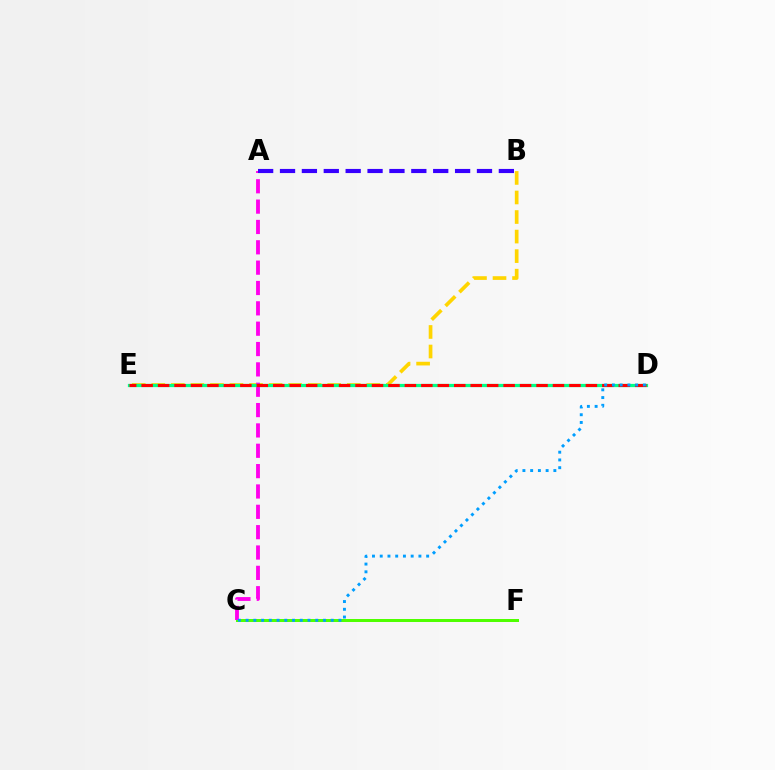{('C', 'F'): [{'color': '#4fff00', 'line_style': 'solid', 'thickness': 2.16}], ('B', 'E'): [{'color': '#ffd500', 'line_style': 'dashed', 'thickness': 2.66}], ('A', 'C'): [{'color': '#ff00ed', 'line_style': 'dashed', 'thickness': 2.76}], ('A', 'B'): [{'color': '#3700ff', 'line_style': 'dashed', 'thickness': 2.97}], ('D', 'E'): [{'color': '#00ff86', 'line_style': 'solid', 'thickness': 2.33}, {'color': '#ff0000', 'line_style': 'dashed', 'thickness': 2.24}], ('C', 'D'): [{'color': '#009eff', 'line_style': 'dotted', 'thickness': 2.1}]}